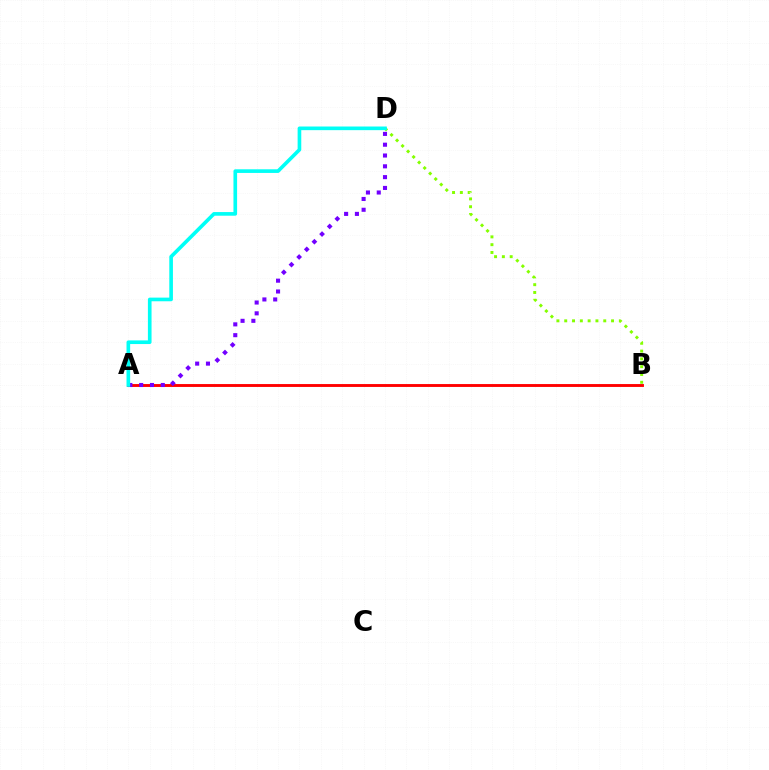{('A', 'B'): [{'color': '#ff0000', 'line_style': 'solid', 'thickness': 2.07}], ('B', 'D'): [{'color': '#84ff00', 'line_style': 'dotted', 'thickness': 2.12}], ('A', 'D'): [{'color': '#7200ff', 'line_style': 'dotted', 'thickness': 2.94}, {'color': '#00fff6', 'line_style': 'solid', 'thickness': 2.63}]}